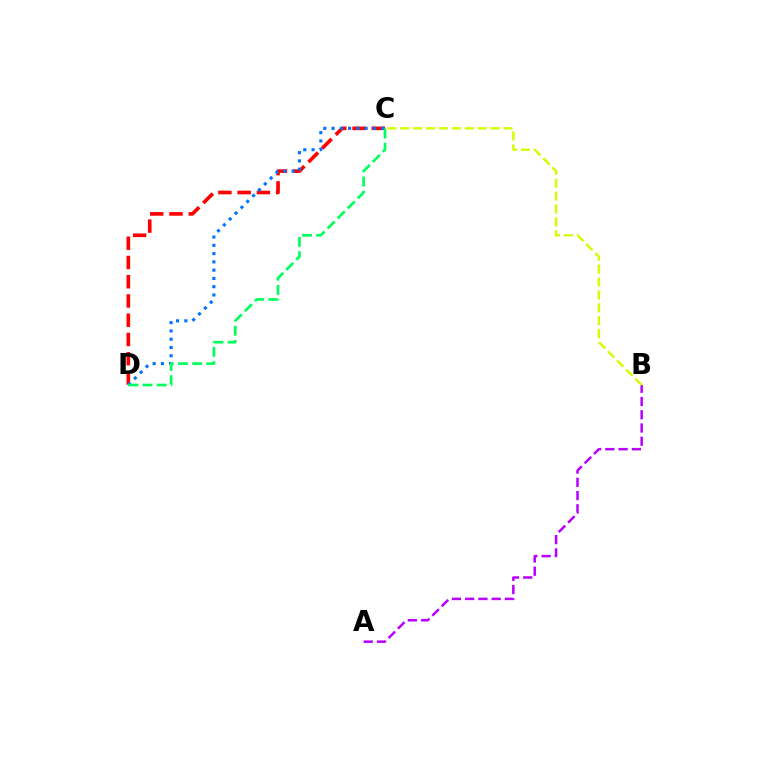{('C', 'D'): [{'color': '#ff0000', 'line_style': 'dashed', 'thickness': 2.62}, {'color': '#0074ff', 'line_style': 'dotted', 'thickness': 2.25}, {'color': '#00ff5c', 'line_style': 'dashed', 'thickness': 1.93}], ('A', 'B'): [{'color': '#b900ff', 'line_style': 'dashed', 'thickness': 1.8}], ('B', 'C'): [{'color': '#d1ff00', 'line_style': 'dashed', 'thickness': 1.75}]}